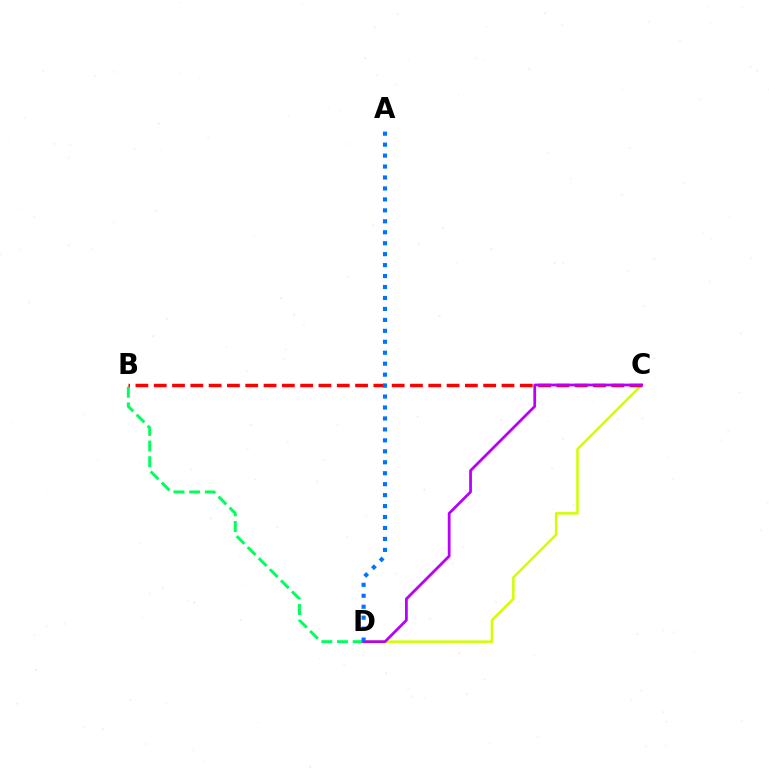{('C', 'D'): [{'color': '#d1ff00', 'line_style': 'solid', 'thickness': 1.81}, {'color': '#b900ff', 'line_style': 'solid', 'thickness': 1.99}], ('B', 'D'): [{'color': '#00ff5c', 'line_style': 'dashed', 'thickness': 2.13}], ('B', 'C'): [{'color': '#ff0000', 'line_style': 'dashed', 'thickness': 2.49}], ('A', 'D'): [{'color': '#0074ff', 'line_style': 'dotted', 'thickness': 2.98}]}